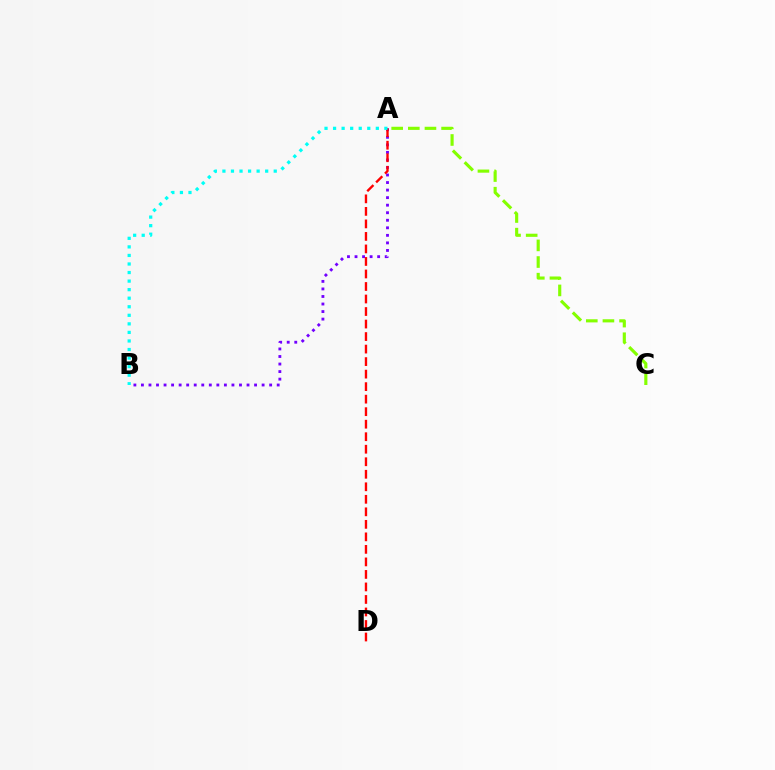{('A', 'C'): [{'color': '#84ff00', 'line_style': 'dashed', 'thickness': 2.26}], ('A', 'B'): [{'color': '#7200ff', 'line_style': 'dotted', 'thickness': 2.05}, {'color': '#00fff6', 'line_style': 'dotted', 'thickness': 2.32}], ('A', 'D'): [{'color': '#ff0000', 'line_style': 'dashed', 'thickness': 1.7}]}